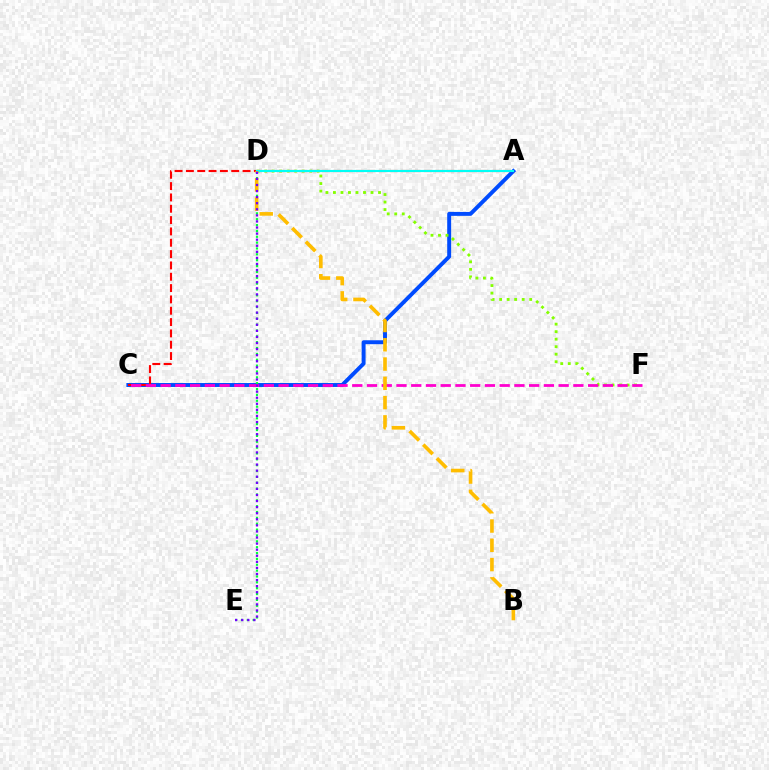{('A', 'C'): [{'color': '#004bff', 'line_style': 'solid', 'thickness': 2.83}, {'color': '#ff0000', 'line_style': 'dashed', 'thickness': 1.54}], ('D', 'E'): [{'color': '#00ff39', 'line_style': 'dotted', 'thickness': 1.59}, {'color': '#7200ff', 'line_style': 'dotted', 'thickness': 1.65}], ('D', 'F'): [{'color': '#84ff00', 'line_style': 'dotted', 'thickness': 2.04}], ('A', 'D'): [{'color': '#00fff6', 'line_style': 'solid', 'thickness': 1.53}], ('C', 'F'): [{'color': '#ff00cf', 'line_style': 'dashed', 'thickness': 2.0}], ('B', 'D'): [{'color': '#ffbd00', 'line_style': 'dashed', 'thickness': 2.62}]}